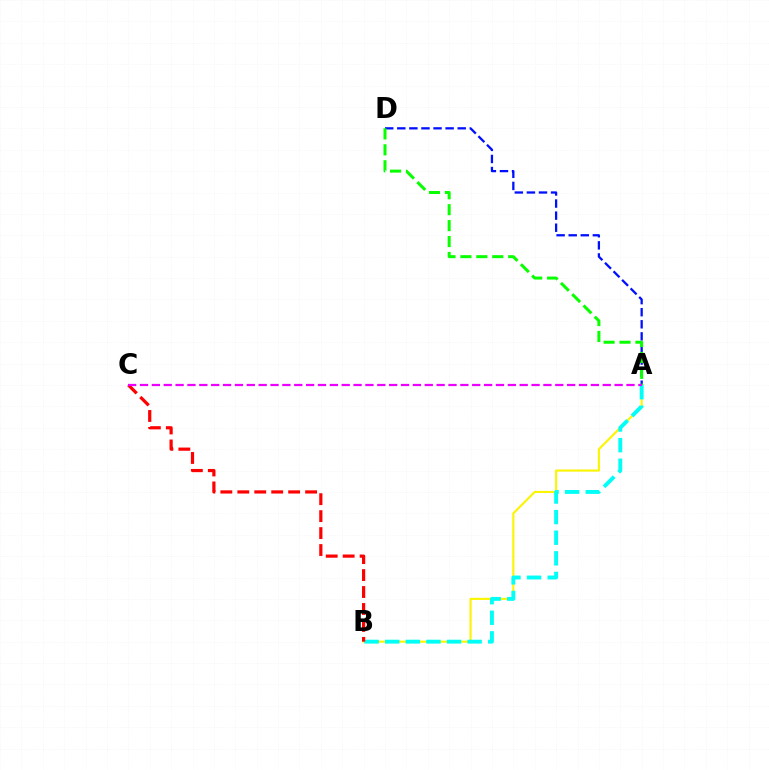{('A', 'D'): [{'color': '#0010ff', 'line_style': 'dashed', 'thickness': 1.64}, {'color': '#08ff00', 'line_style': 'dashed', 'thickness': 2.16}], ('A', 'B'): [{'color': '#fcf500', 'line_style': 'solid', 'thickness': 1.52}, {'color': '#00fff6', 'line_style': 'dashed', 'thickness': 2.8}], ('B', 'C'): [{'color': '#ff0000', 'line_style': 'dashed', 'thickness': 2.3}], ('A', 'C'): [{'color': '#ee00ff', 'line_style': 'dashed', 'thickness': 1.61}]}